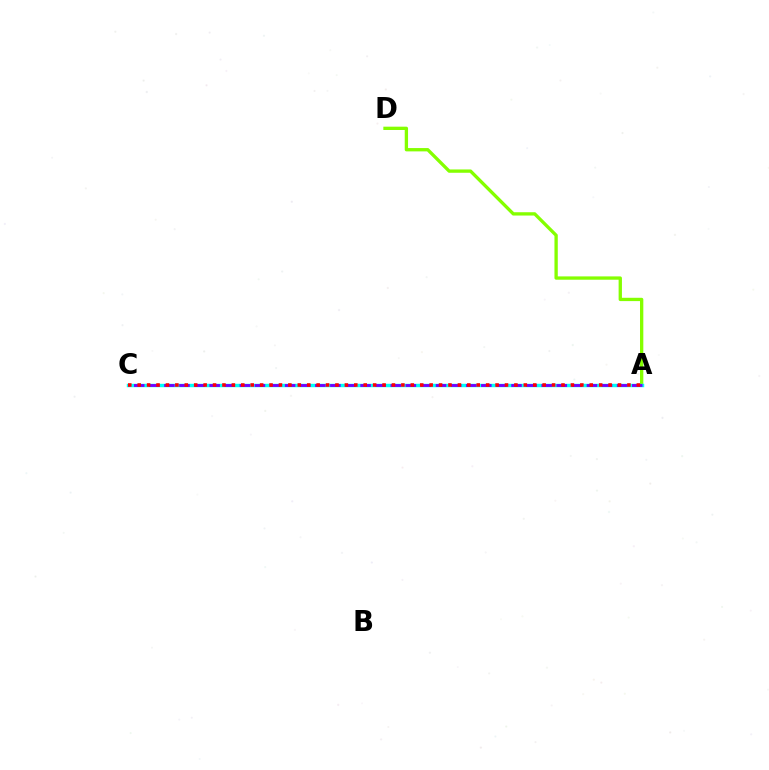{('A', 'D'): [{'color': '#84ff00', 'line_style': 'solid', 'thickness': 2.39}], ('A', 'C'): [{'color': '#00fff6', 'line_style': 'solid', 'thickness': 2.47}, {'color': '#7200ff', 'line_style': 'dashed', 'thickness': 2.05}, {'color': '#ff0000', 'line_style': 'dotted', 'thickness': 2.56}]}